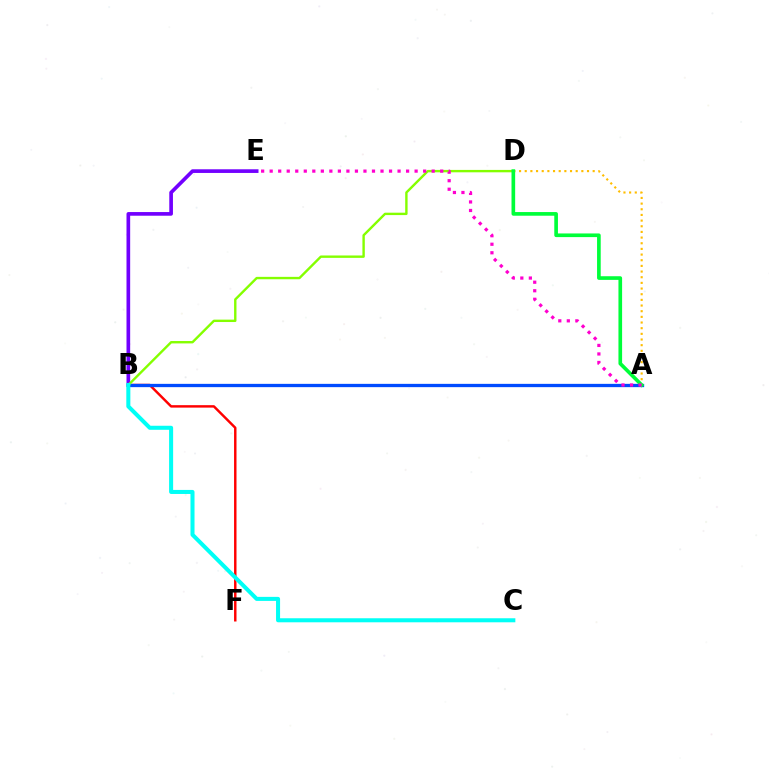{('B', 'F'): [{'color': '#ff0000', 'line_style': 'solid', 'thickness': 1.76}], ('B', 'E'): [{'color': '#7200ff', 'line_style': 'solid', 'thickness': 2.64}], ('A', 'B'): [{'color': '#004bff', 'line_style': 'solid', 'thickness': 2.37}], ('B', 'D'): [{'color': '#84ff00', 'line_style': 'solid', 'thickness': 1.72}], ('A', 'D'): [{'color': '#ffbd00', 'line_style': 'dotted', 'thickness': 1.54}, {'color': '#00ff39', 'line_style': 'solid', 'thickness': 2.63}], ('B', 'C'): [{'color': '#00fff6', 'line_style': 'solid', 'thickness': 2.91}], ('A', 'E'): [{'color': '#ff00cf', 'line_style': 'dotted', 'thickness': 2.32}]}